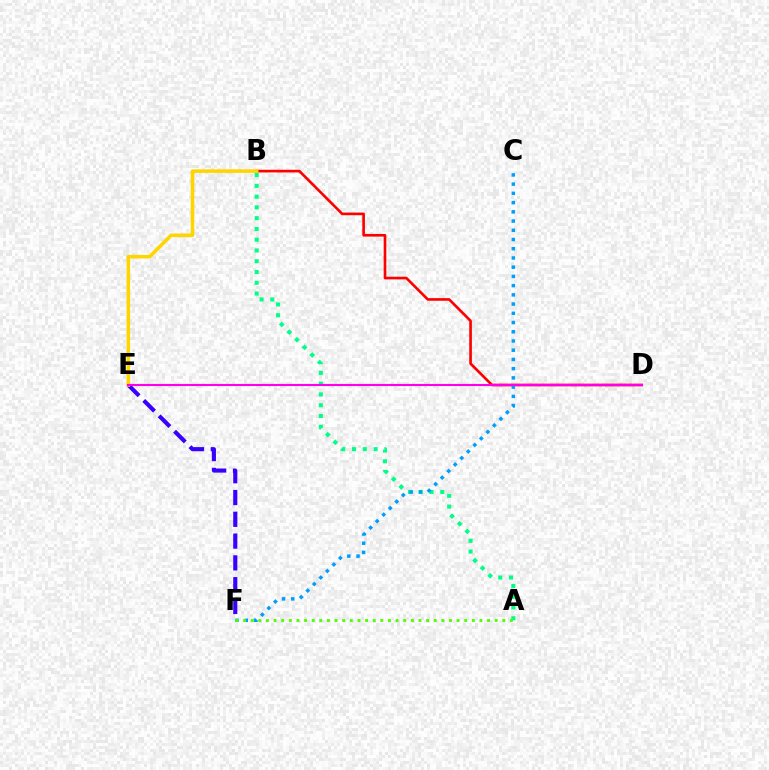{('A', 'B'): [{'color': '#00ff86', 'line_style': 'dotted', 'thickness': 2.93}], ('B', 'D'): [{'color': '#ff0000', 'line_style': 'solid', 'thickness': 1.91}], ('E', 'F'): [{'color': '#3700ff', 'line_style': 'dashed', 'thickness': 2.96}], ('C', 'F'): [{'color': '#009eff', 'line_style': 'dotted', 'thickness': 2.51}], ('B', 'E'): [{'color': '#ffd500', 'line_style': 'solid', 'thickness': 2.56}], ('D', 'E'): [{'color': '#ff00ed', 'line_style': 'solid', 'thickness': 1.52}], ('A', 'F'): [{'color': '#4fff00', 'line_style': 'dotted', 'thickness': 2.07}]}